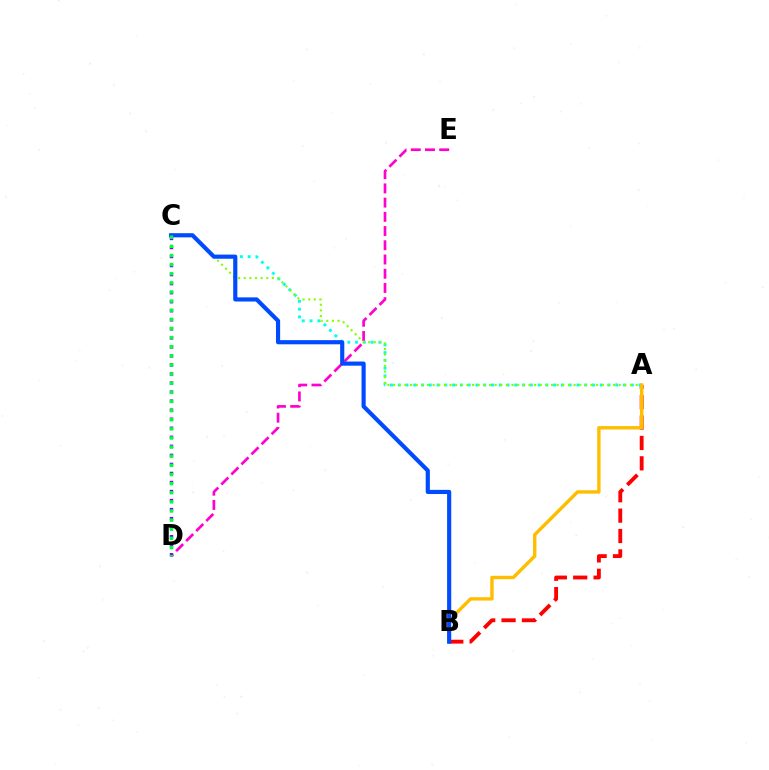{('A', 'B'): [{'color': '#ff0000', 'line_style': 'dashed', 'thickness': 2.77}, {'color': '#ffbd00', 'line_style': 'solid', 'thickness': 2.45}], ('D', 'E'): [{'color': '#ff00cf', 'line_style': 'dashed', 'thickness': 1.93}], ('A', 'C'): [{'color': '#00fff6', 'line_style': 'dotted', 'thickness': 2.11}, {'color': '#84ff00', 'line_style': 'dotted', 'thickness': 1.53}], ('C', 'D'): [{'color': '#7200ff', 'line_style': 'dotted', 'thickness': 2.46}, {'color': '#00ff39', 'line_style': 'dotted', 'thickness': 2.48}], ('B', 'C'): [{'color': '#004bff', 'line_style': 'solid', 'thickness': 2.99}]}